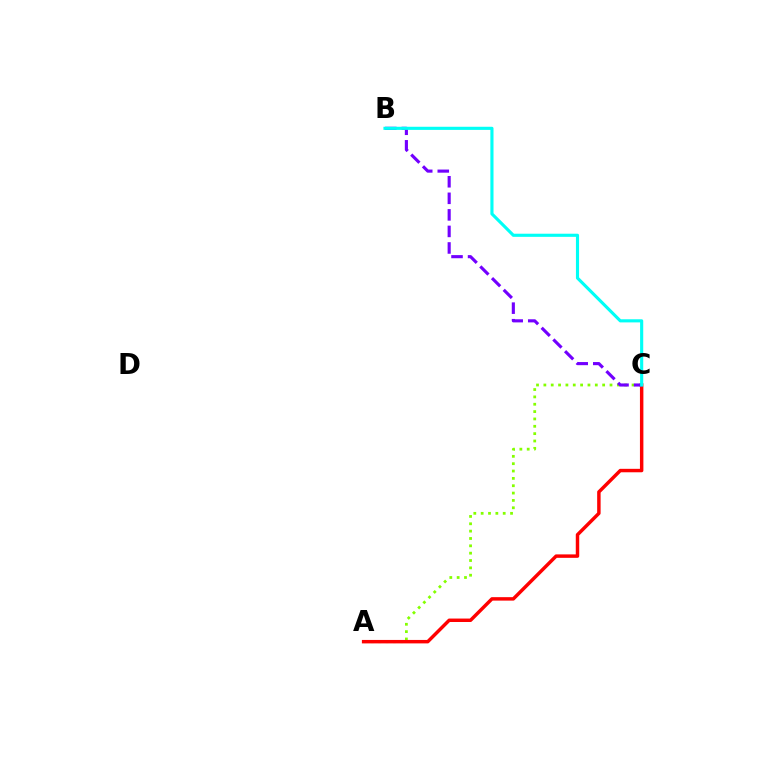{('A', 'C'): [{'color': '#84ff00', 'line_style': 'dotted', 'thickness': 2.0}, {'color': '#ff0000', 'line_style': 'solid', 'thickness': 2.48}], ('B', 'C'): [{'color': '#7200ff', 'line_style': 'dashed', 'thickness': 2.25}, {'color': '#00fff6', 'line_style': 'solid', 'thickness': 2.25}]}